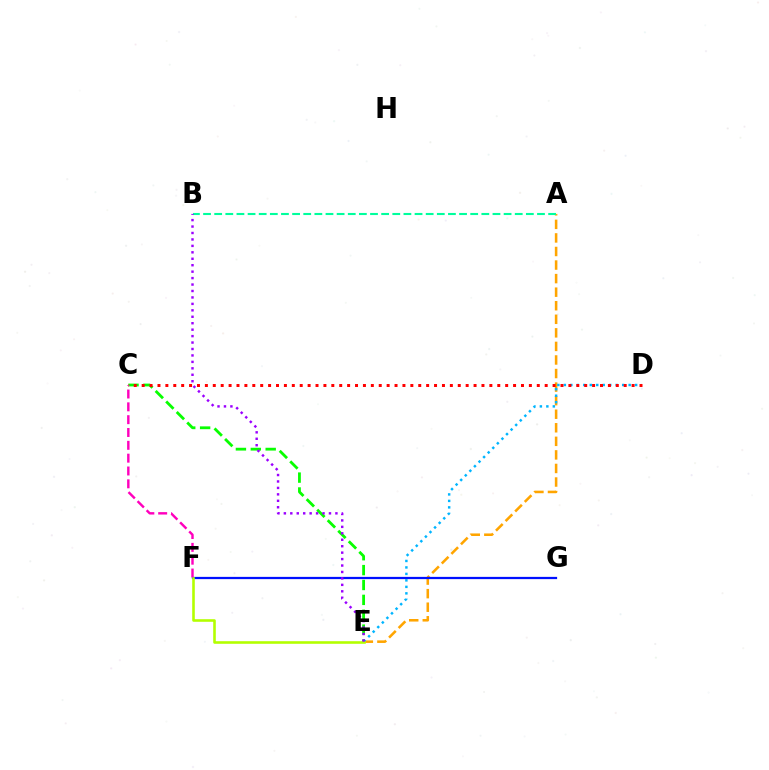{('C', 'E'): [{'color': '#08ff00', 'line_style': 'dashed', 'thickness': 2.02}], ('A', 'E'): [{'color': '#ffa500', 'line_style': 'dashed', 'thickness': 1.84}], ('D', 'E'): [{'color': '#00b5ff', 'line_style': 'dotted', 'thickness': 1.76}], ('C', 'D'): [{'color': '#ff0000', 'line_style': 'dotted', 'thickness': 2.15}], ('A', 'B'): [{'color': '#00ff9d', 'line_style': 'dashed', 'thickness': 1.51}], ('F', 'G'): [{'color': '#0010ff', 'line_style': 'solid', 'thickness': 1.61}], ('C', 'F'): [{'color': '#ff00bd', 'line_style': 'dashed', 'thickness': 1.74}], ('E', 'F'): [{'color': '#b3ff00', 'line_style': 'solid', 'thickness': 1.87}], ('B', 'E'): [{'color': '#9b00ff', 'line_style': 'dotted', 'thickness': 1.75}]}